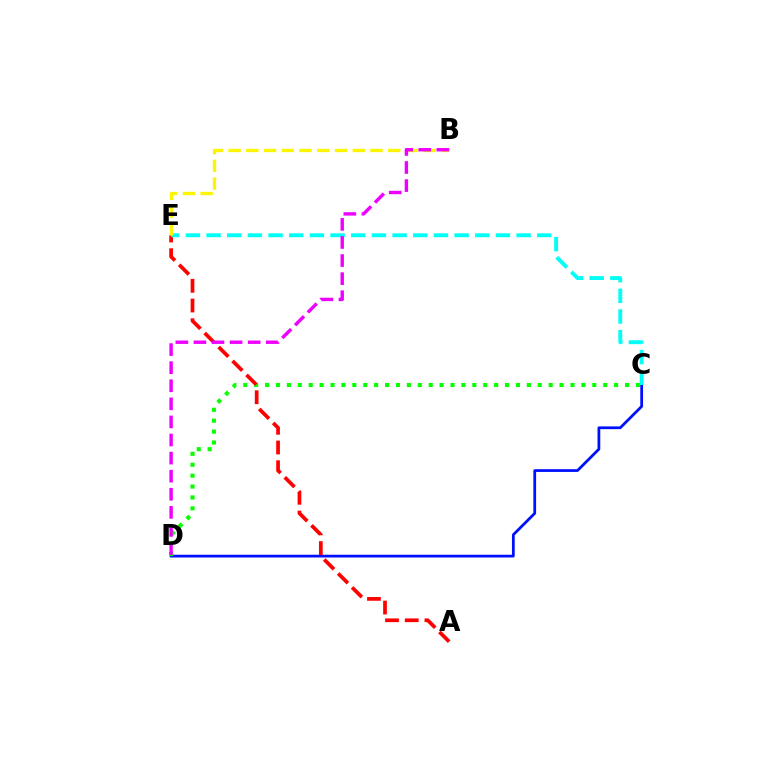{('C', 'D'): [{'color': '#0010ff', 'line_style': 'solid', 'thickness': 1.99}, {'color': '#08ff00', 'line_style': 'dotted', 'thickness': 2.96}], ('A', 'E'): [{'color': '#ff0000', 'line_style': 'dashed', 'thickness': 2.68}], ('C', 'E'): [{'color': '#00fff6', 'line_style': 'dashed', 'thickness': 2.81}], ('B', 'E'): [{'color': '#fcf500', 'line_style': 'dashed', 'thickness': 2.41}], ('B', 'D'): [{'color': '#ee00ff', 'line_style': 'dashed', 'thickness': 2.46}]}